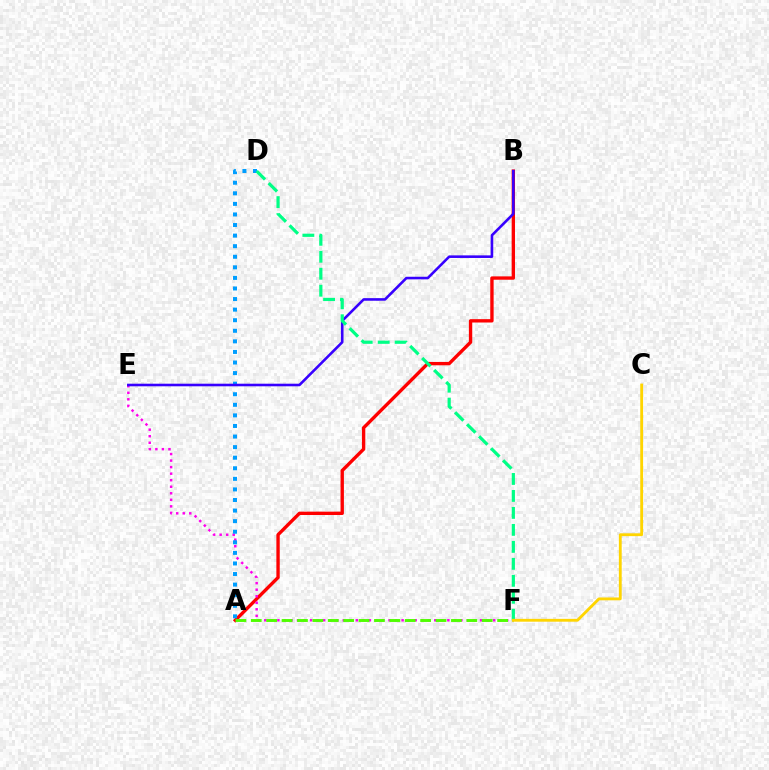{('A', 'B'): [{'color': '#ff0000', 'line_style': 'solid', 'thickness': 2.42}], ('E', 'F'): [{'color': '#ff00ed', 'line_style': 'dotted', 'thickness': 1.78}], ('A', 'D'): [{'color': '#009eff', 'line_style': 'dotted', 'thickness': 2.87}], ('B', 'E'): [{'color': '#3700ff', 'line_style': 'solid', 'thickness': 1.87}], ('D', 'F'): [{'color': '#00ff86', 'line_style': 'dashed', 'thickness': 2.31}], ('A', 'F'): [{'color': '#4fff00', 'line_style': 'dashed', 'thickness': 2.09}], ('C', 'F'): [{'color': '#ffd500', 'line_style': 'solid', 'thickness': 2.04}]}